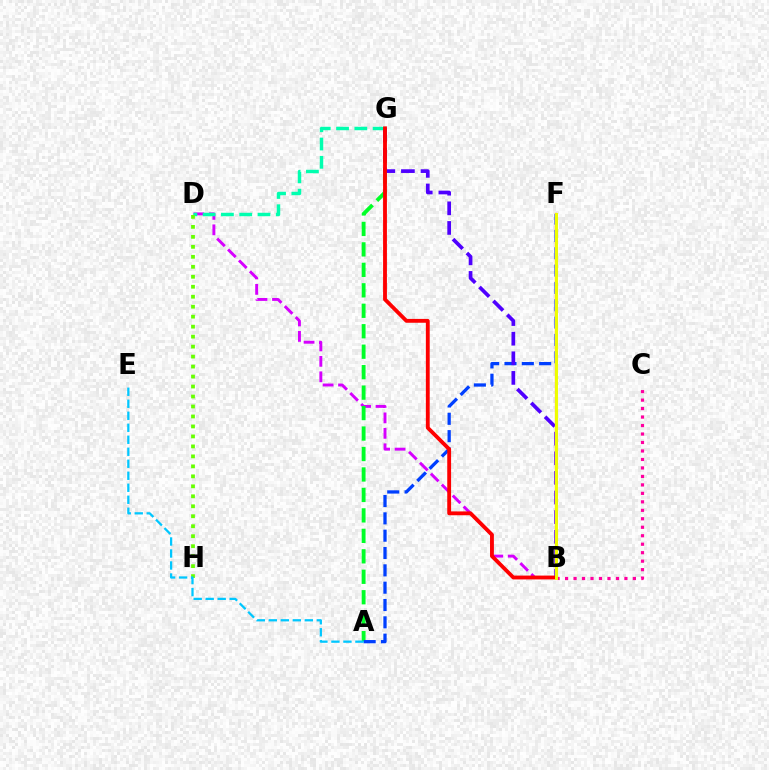{('B', 'C'): [{'color': '#ff00a0', 'line_style': 'dotted', 'thickness': 2.3}], ('B', 'D'): [{'color': '#d600ff', 'line_style': 'dashed', 'thickness': 2.1}], ('D', 'G'): [{'color': '#00ffaf', 'line_style': 'dashed', 'thickness': 2.48}], ('D', 'H'): [{'color': '#66ff00', 'line_style': 'dotted', 'thickness': 2.71}], ('A', 'G'): [{'color': '#00ff27', 'line_style': 'dashed', 'thickness': 2.78}], ('A', 'F'): [{'color': '#003fff', 'line_style': 'dashed', 'thickness': 2.35}], ('B', 'G'): [{'color': '#4f00ff', 'line_style': 'dashed', 'thickness': 2.66}, {'color': '#ff0000', 'line_style': 'solid', 'thickness': 2.77}], ('A', 'E'): [{'color': '#00c7ff', 'line_style': 'dashed', 'thickness': 1.63}], ('B', 'F'): [{'color': '#ff8800', 'line_style': 'solid', 'thickness': 1.63}, {'color': '#eeff00', 'line_style': 'solid', 'thickness': 2.12}]}